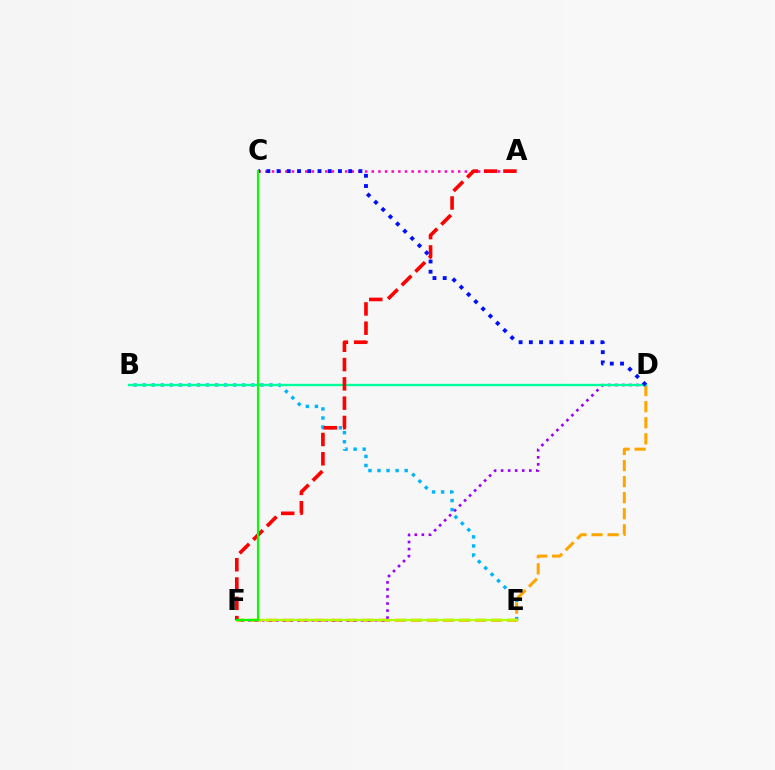{('A', 'C'): [{'color': '#ff00bd', 'line_style': 'dotted', 'thickness': 1.81}], ('B', 'E'): [{'color': '#00b5ff', 'line_style': 'dotted', 'thickness': 2.46}], ('D', 'F'): [{'color': '#ffa500', 'line_style': 'dashed', 'thickness': 2.18}, {'color': '#9b00ff', 'line_style': 'dotted', 'thickness': 1.91}], ('B', 'D'): [{'color': '#00ff9d', 'line_style': 'solid', 'thickness': 1.72}], ('E', 'F'): [{'color': '#b3ff00', 'line_style': 'solid', 'thickness': 1.67}], ('A', 'F'): [{'color': '#ff0000', 'line_style': 'dashed', 'thickness': 2.62}], ('C', 'D'): [{'color': '#0010ff', 'line_style': 'dotted', 'thickness': 2.78}], ('C', 'F'): [{'color': '#08ff00', 'line_style': 'solid', 'thickness': 1.54}]}